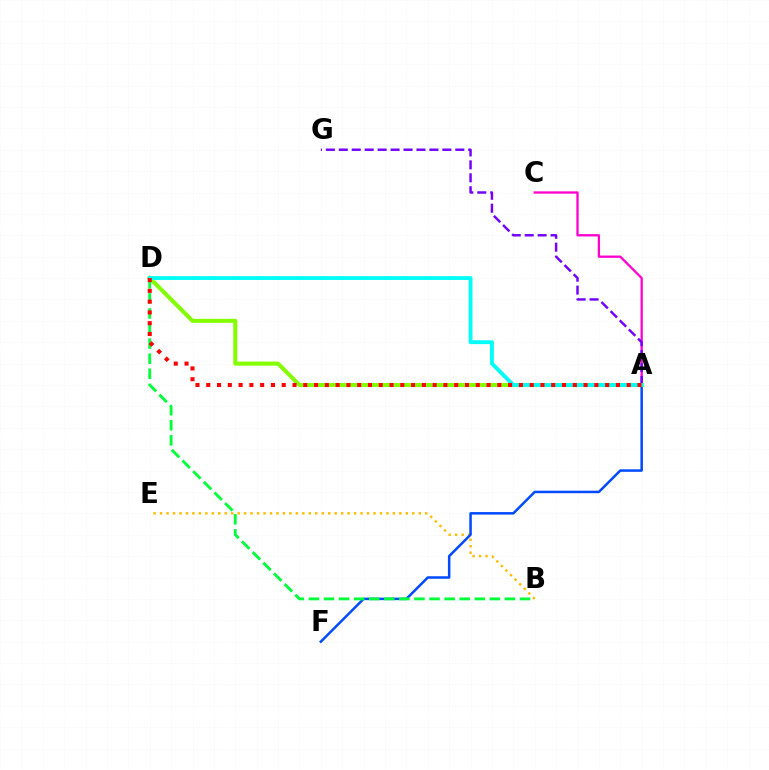{('B', 'E'): [{'color': '#ffbd00', 'line_style': 'dotted', 'thickness': 1.76}], ('A', 'F'): [{'color': '#004bff', 'line_style': 'solid', 'thickness': 1.81}], ('A', 'D'): [{'color': '#84ff00', 'line_style': 'solid', 'thickness': 2.91}, {'color': '#00fff6', 'line_style': 'solid', 'thickness': 2.78}, {'color': '#ff0000', 'line_style': 'dotted', 'thickness': 2.93}], ('A', 'C'): [{'color': '#ff00cf', 'line_style': 'solid', 'thickness': 1.65}], ('B', 'D'): [{'color': '#00ff39', 'line_style': 'dashed', 'thickness': 2.05}], ('A', 'G'): [{'color': '#7200ff', 'line_style': 'dashed', 'thickness': 1.76}]}